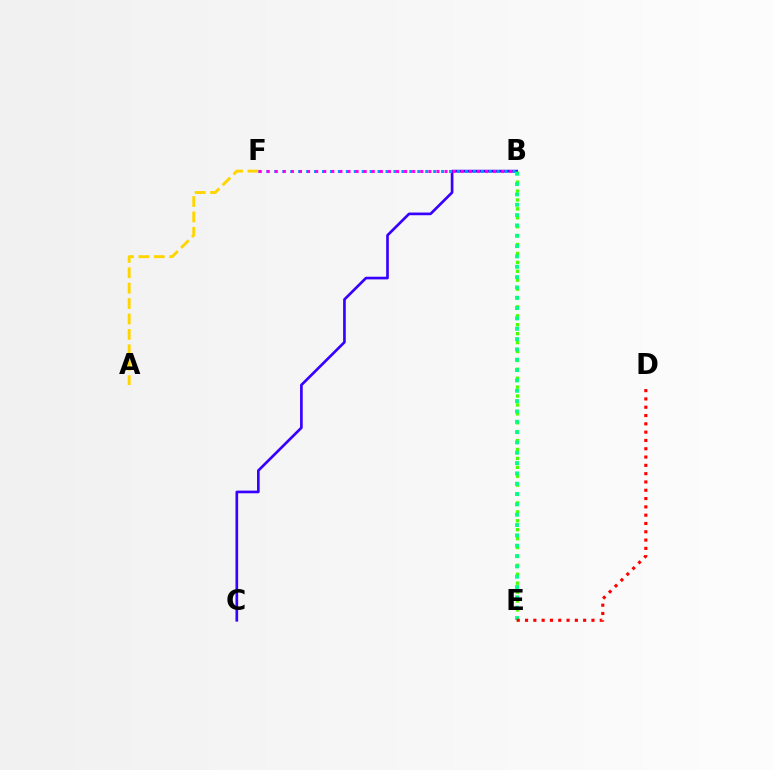{('B', 'C'): [{'color': '#3700ff', 'line_style': 'solid', 'thickness': 1.92}], ('B', 'F'): [{'color': '#009eff', 'line_style': 'dotted', 'thickness': 2.16}, {'color': '#ff00ed', 'line_style': 'dotted', 'thickness': 2.2}], ('B', 'E'): [{'color': '#4fff00', 'line_style': 'dotted', 'thickness': 2.42}, {'color': '#00ff86', 'line_style': 'dotted', 'thickness': 2.81}], ('A', 'F'): [{'color': '#ffd500', 'line_style': 'dashed', 'thickness': 2.09}], ('D', 'E'): [{'color': '#ff0000', 'line_style': 'dotted', 'thickness': 2.26}]}